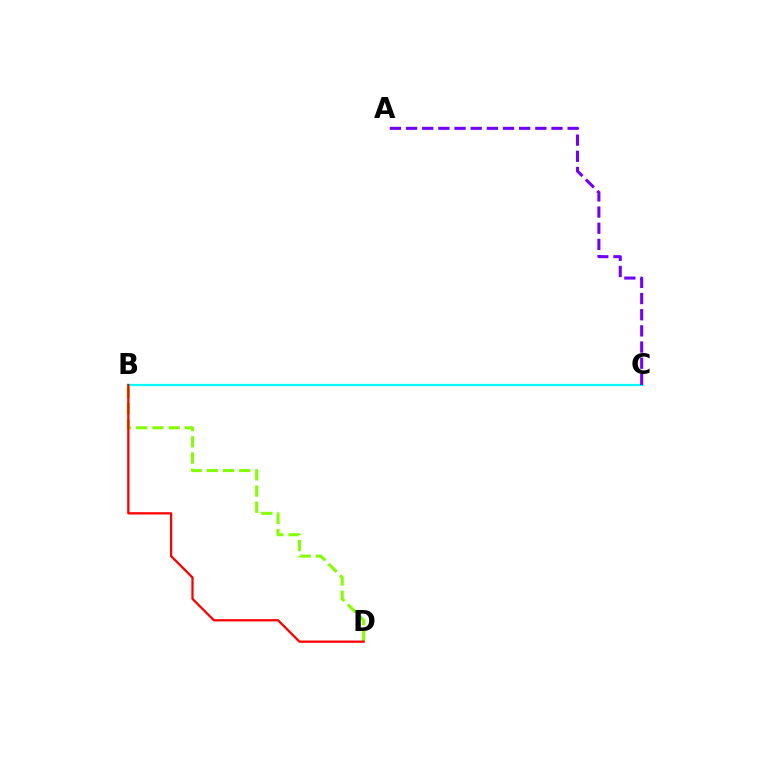{('B', 'C'): [{'color': '#00fff6', 'line_style': 'solid', 'thickness': 1.63}], ('B', 'D'): [{'color': '#84ff00', 'line_style': 'dashed', 'thickness': 2.2}, {'color': '#ff0000', 'line_style': 'solid', 'thickness': 1.64}], ('A', 'C'): [{'color': '#7200ff', 'line_style': 'dashed', 'thickness': 2.2}]}